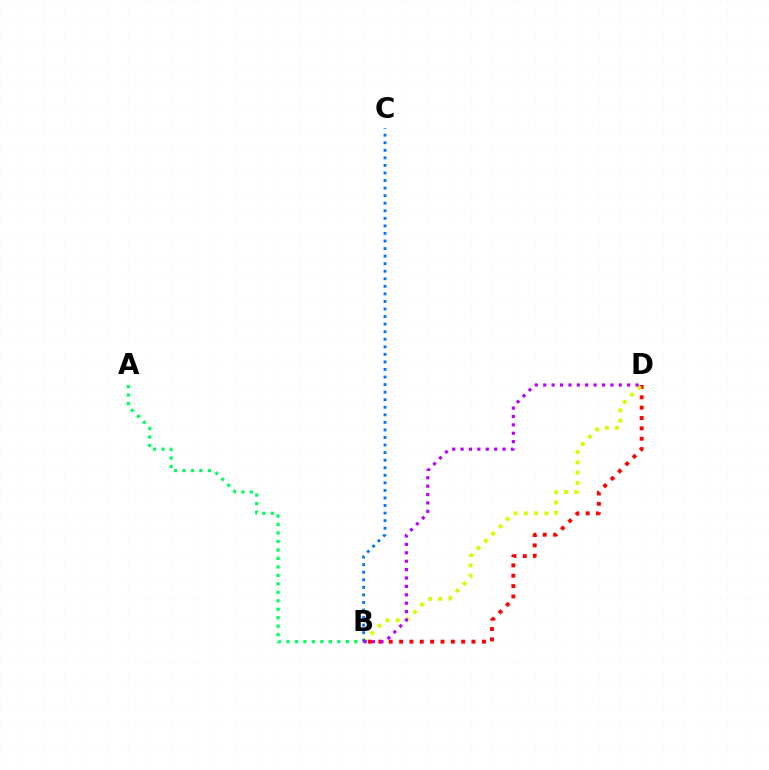{('A', 'B'): [{'color': '#00ff5c', 'line_style': 'dotted', 'thickness': 2.3}], ('B', 'D'): [{'color': '#ff0000', 'line_style': 'dotted', 'thickness': 2.81}, {'color': '#d1ff00', 'line_style': 'dotted', 'thickness': 2.79}, {'color': '#b900ff', 'line_style': 'dotted', 'thickness': 2.28}], ('B', 'C'): [{'color': '#0074ff', 'line_style': 'dotted', 'thickness': 2.05}]}